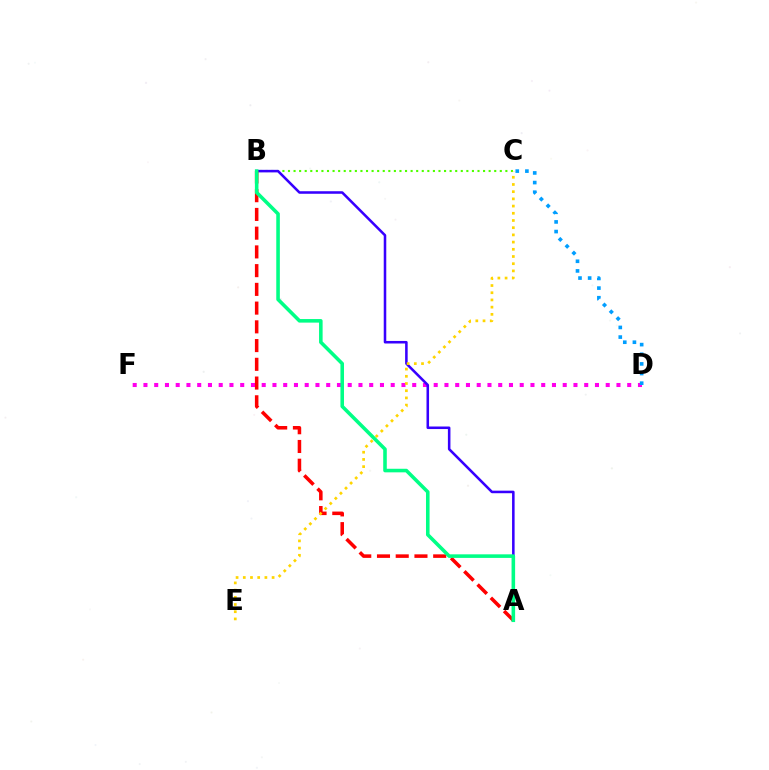{('B', 'C'): [{'color': '#4fff00', 'line_style': 'dotted', 'thickness': 1.51}], ('D', 'F'): [{'color': '#ff00ed', 'line_style': 'dotted', 'thickness': 2.92}], ('A', 'B'): [{'color': '#3700ff', 'line_style': 'solid', 'thickness': 1.84}, {'color': '#ff0000', 'line_style': 'dashed', 'thickness': 2.55}, {'color': '#00ff86', 'line_style': 'solid', 'thickness': 2.57}], ('C', 'D'): [{'color': '#009eff', 'line_style': 'dotted', 'thickness': 2.62}], ('C', 'E'): [{'color': '#ffd500', 'line_style': 'dotted', 'thickness': 1.96}]}